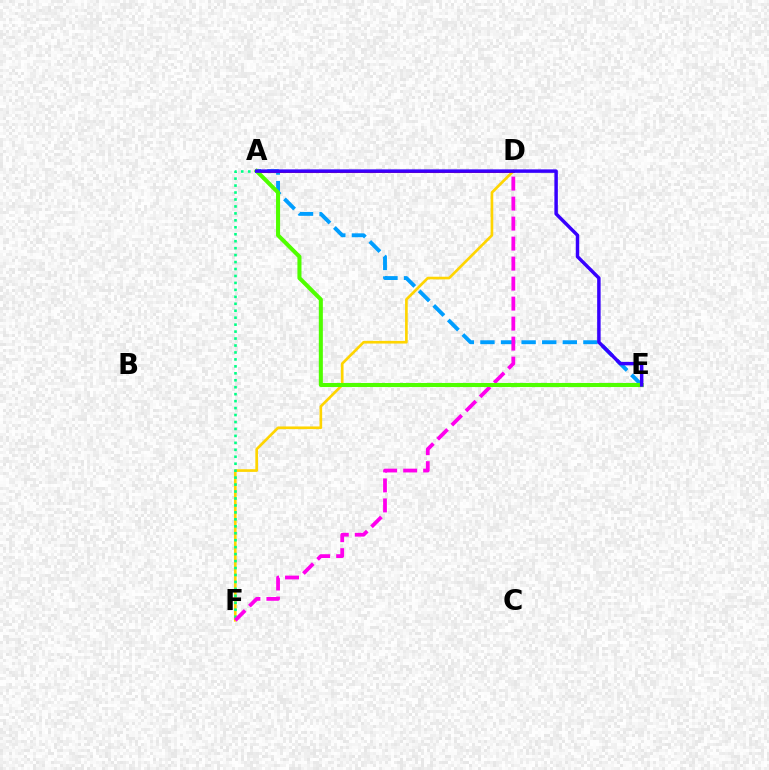{('A', 'E'): [{'color': '#009eff', 'line_style': 'dashed', 'thickness': 2.8}, {'color': '#4fff00', 'line_style': 'solid', 'thickness': 2.91}, {'color': '#3700ff', 'line_style': 'solid', 'thickness': 2.49}], ('D', 'F'): [{'color': '#ffd500', 'line_style': 'solid', 'thickness': 1.91}, {'color': '#ff00ed', 'line_style': 'dashed', 'thickness': 2.72}], ('A', 'F'): [{'color': '#00ff86', 'line_style': 'dotted', 'thickness': 1.89}], ('A', 'D'): [{'color': '#ff0000', 'line_style': 'solid', 'thickness': 2.02}]}